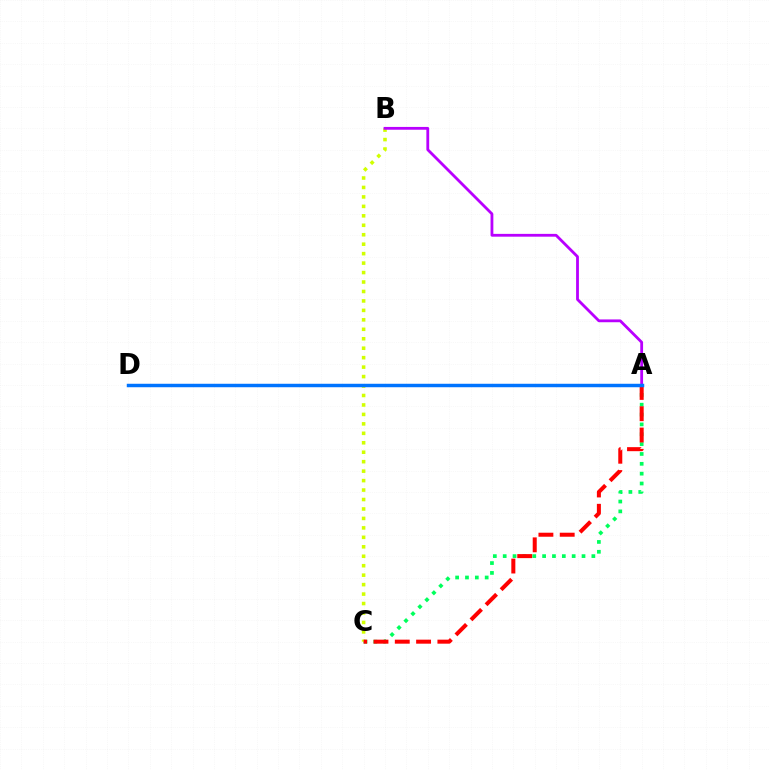{('A', 'C'): [{'color': '#00ff5c', 'line_style': 'dotted', 'thickness': 2.68}, {'color': '#ff0000', 'line_style': 'dashed', 'thickness': 2.89}], ('B', 'C'): [{'color': '#d1ff00', 'line_style': 'dotted', 'thickness': 2.57}], ('A', 'B'): [{'color': '#b900ff', 'line_style': 'solid', 'thickness': 2.02}], ('A', 'D'): [{'color': '#0074ff', 'line_style': 'solid', 'thickness': 2.49}]}